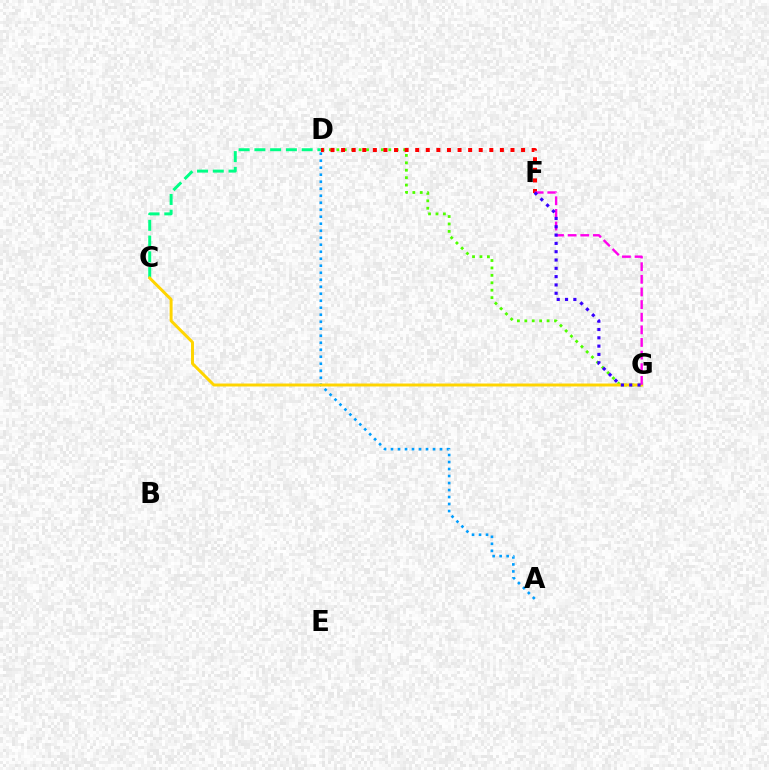{('A', 'D'): [{'color': '#009eff', 'line_style': 'dotted', 'thickness': 1.9}], ('C', 'D'): [{'color': '#00ff86', 'line_style': 'dashed', 'thickness': 2.14}], ('D', 'G'): [{'color': '#4fff00', 'line_style': 'dotted', 'thickness': 2.02}], ('D', 'F'): [{'color': '#ff0000', 'line_style': 'dotted', 'thickness': 2.88}], ('C', 'G'): [{'color': '#ffd500', 'line_style': 'solid', 'thickness': 2.13}], ('F', 'G'): [{'color': '#ff00ed', 'line_style': 'dashed', 'thickness': 1.72}, {'color': '#3700ff', 'line_style': 'dotted', 'thickness': 2.26}]}